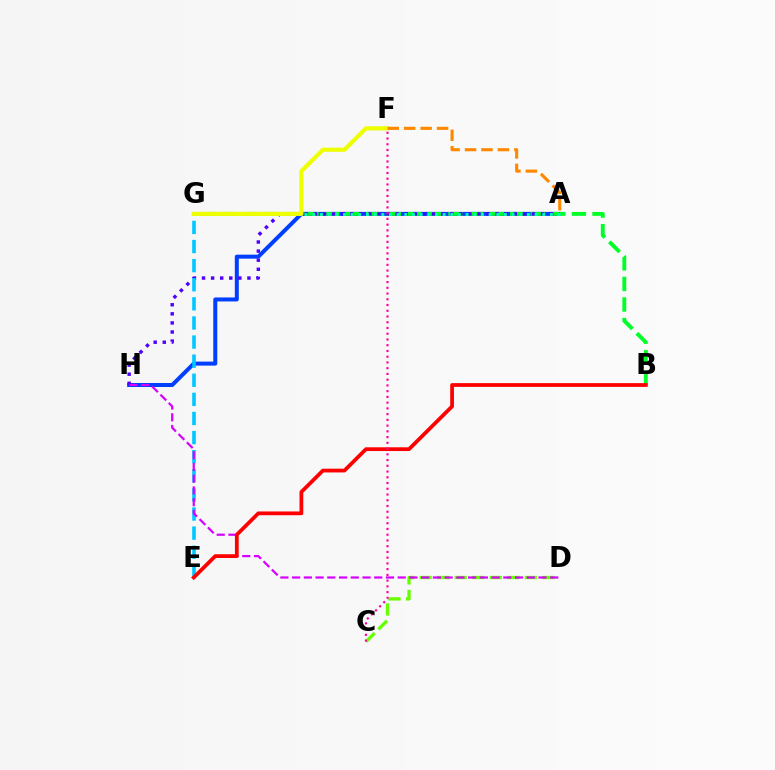{('A', 'H'): [{'color': '#003fff', 'line_style': 'solid', 'thickness': 2.88}, {'color': '#4f00ff', 'line_style': 'dotted', 'thickness': 2.47}], ('B', 'G'): [{'color': '#00ff27', 'line_style': 'dashed', 'thickness': 2.79}], ('A', 'G'): [{'color': '#00ffaf', 'line_style': 'dotted', 'thickness': 2.08}], ('E', 'G'): [{'color': '#00c7ff', 'line_style': 'dashed', 'thickness': 2.6}], ('C', 'D'): [{'color': '#66ff00', 'line_style': 'dashed', 'thickness': 2.38}], ('F', 'G'): [{'color': '#eeff00', 'line_style': 'solid', 'thickness': 2.99}], ('D', 'H'): [{'color': '#d600ff', 'line_style': 'dashed', 'thickness': 1.59}], ('B', 'E'): [{'color': '#ff0000', 'line_style': 'solid', 'thickness': 2.71}], ('A', 'F'): [{'color': '#ff8800', 'line_style': 'dashed', 'thickness': 2.23}], ('C', 'F'): [{'color': '#ff00a0', 'line_style': 'dotted', 'thickness': 1.56}]}